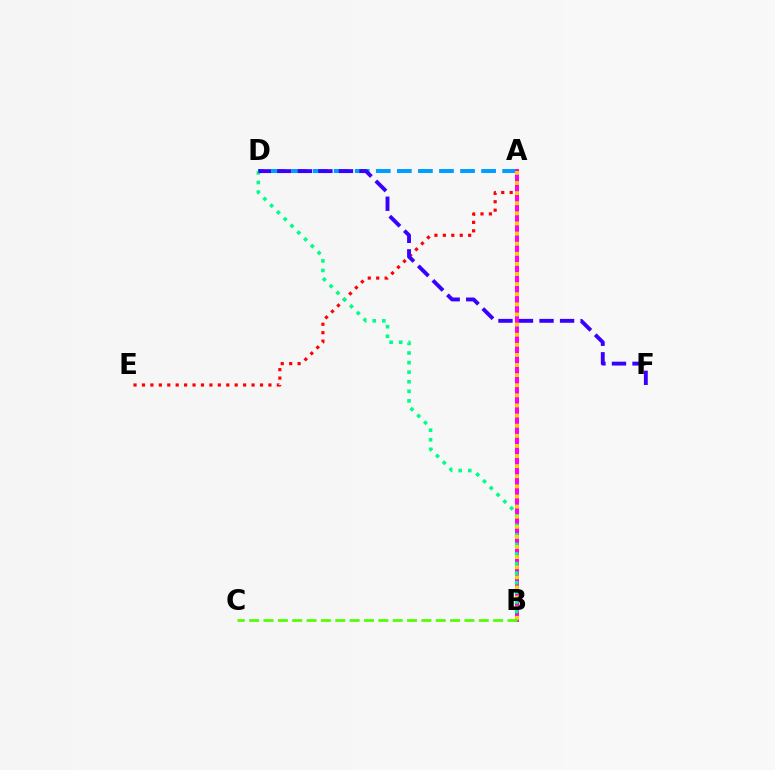{('A', 'D'): [{'color': '#009eff', 'line_style': 'dashed', 'thickness': 2.86}], ('A', 'E'): [{'color': '#ff0000', 'line_style': 'dotted', 'thickness': 2.29}], ('A', 'B'): [{'color': '#ff00ed', 'line_style': 'solid', 'thickness': 2.88}, {'color': '#ffd500', 'line_style': 'dotted', 'thickness': 2.75}], ('B', 'D'): [{'color': '#00ff86', 'line_style': 'dotted', 'thickness': 2.6}], ('D', 'F'): [{'color': '#3700ff', 'line_style': 'dashed', 'thickness': 2.79}], ('B', 'C'): [{'color': '#4fff00', 'line_style': 'dashed', 'thickness': 1.95}]}